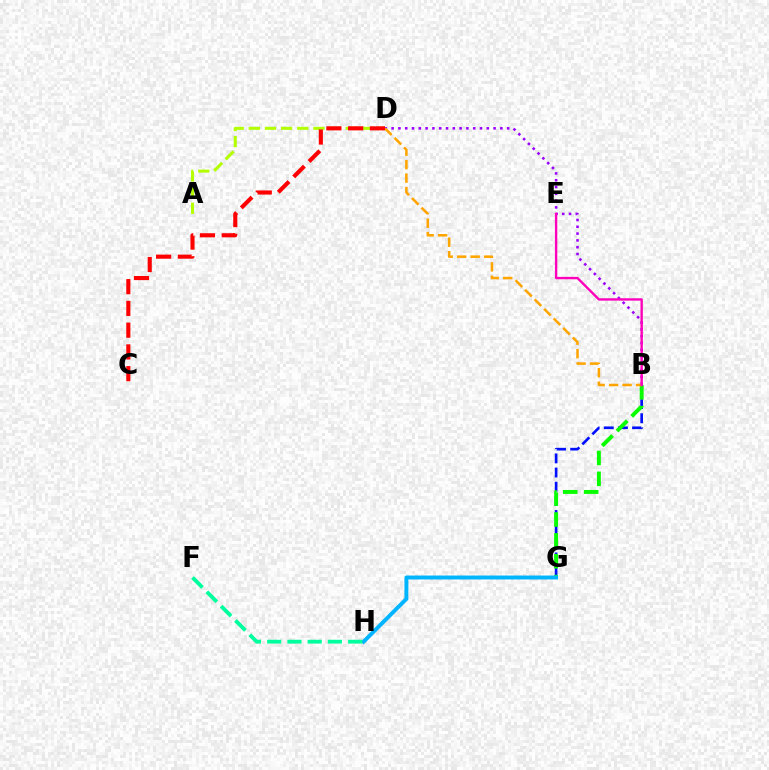{('B', 'G'): [{'color': '#0010ff', 'line_style': 'dashed', 'thickness': 1.92}, {'color': '#08ff00', 'line_style': 'dashed', 'thickness': 2.83}], ('A', 'D'): [{'color': '#b3ff00', 'line_style': 'dashed', 'thickness': 2.19}], ('B', 'D'): [{'color': '#9b00ff', 'line_style': 'dotted', 'thickness': 1.85}, {'color': '#ffa500', 'line_style': 'dashed', 'thickness': 1.83}], ('G', 'H'): [{'color': '#00b5ff', 'line_style': 'solid', 'thickness': 2.84}], ('B', 'E'): [{'color': '#ff00bd', 'line_style': 'solid', 'thickness': 1.71}], ('F', 'H'): [{'color': '#00ff9d', 'line_style': 'dashed', 'thickness': 2.75}], ('C', 'D'): [{'color': '#ff0000', 'line_style': 'dashed', 'thickness': 2.96}]}